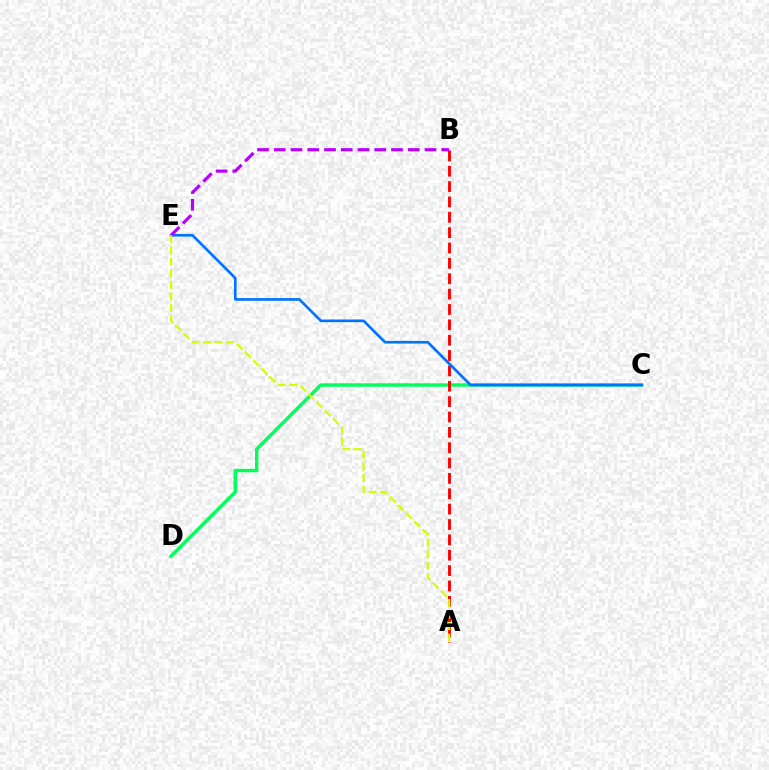{('C', 'D'): [{'color': '#00ff5c', 'line_style': 'solid', 'thickness': 2.45}], ('A', 'B'): [{'color': '#ff0000', 'line_style': 'dashed', 'thickness': 2.09}], ('C', 'E'): [{'color': '#0074ff', 'line_style': 'solid', 'thickness': 1.92}], ('B', 'E'): [{'color': '#b900ff', 'line_style': 'dashed', 'thickness': 2.28}], ('A', 'E'): [{'color': '#d1ff00', 'line_style': 'dashed', 'thickness': 1.57}]}